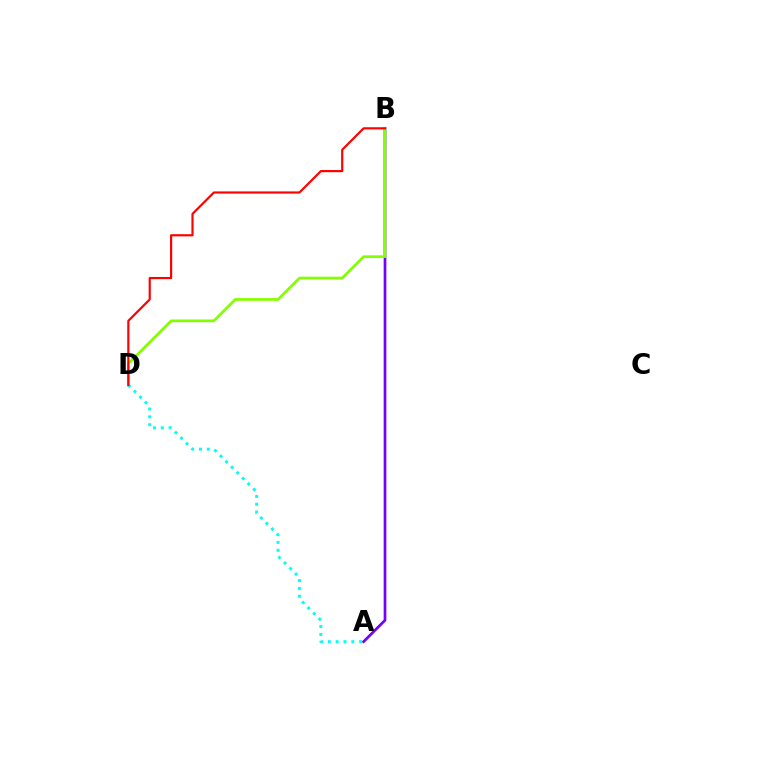{('A', 'B'): [{'color': '#7200ff', 'line_style': 'solid', 'thickness': 1.94}], ('B', 'D'): [{'color': '#84ff00', 'line_style': 'solid', 'thickness': 1.95}, {'color': '#ff0000', 'line_style': 'solid', 'thickness': 1.57}], ('A', 'D'): [{'color': '#00fff6', 'line_style': 'dotted', 'thickness': 2.13}]}